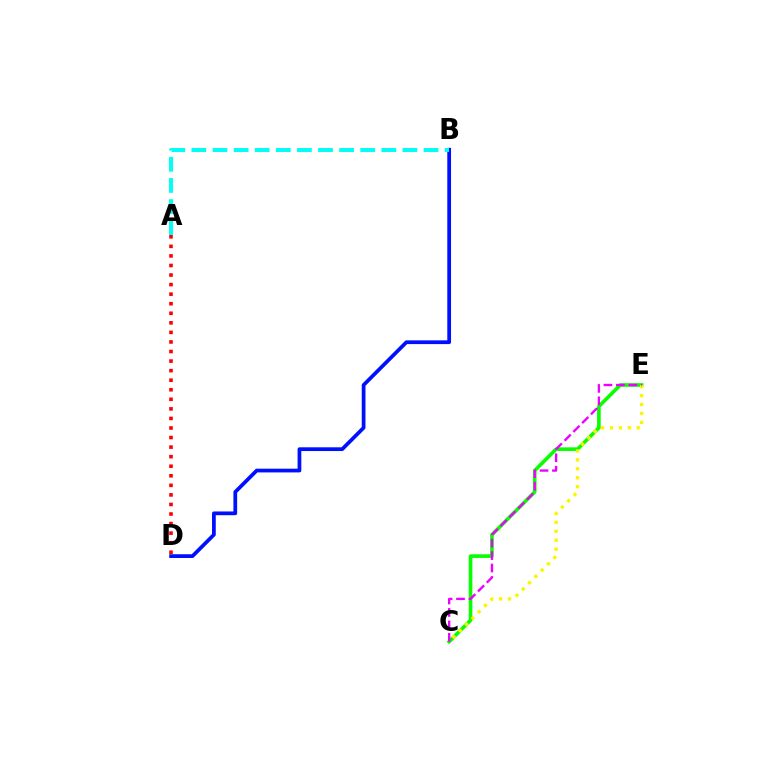{('C', 'E'): [{'color': '#08ff00', 'line_style': 'solid', 'thickness': 2.61}, {'color': '#fcf500', 'line_style': 'dotted', 'thickness': 2.42}, {'color': '#ee00ff', 'line_style': 'dashed', 'thickness': 1.69}], ('A', 'D'): [{'color': '#ff0000', 'line_style': 'dotted', 'thickness': 2.6}], ('B', 'D'): [{'color': '#0010ff', 'line_style': 'solid', 'thickness': 2.7}], ('A', 'B'): [{'color': '#00fff6', 'line_style': 'dashed', 'thickness': 2.87}]}